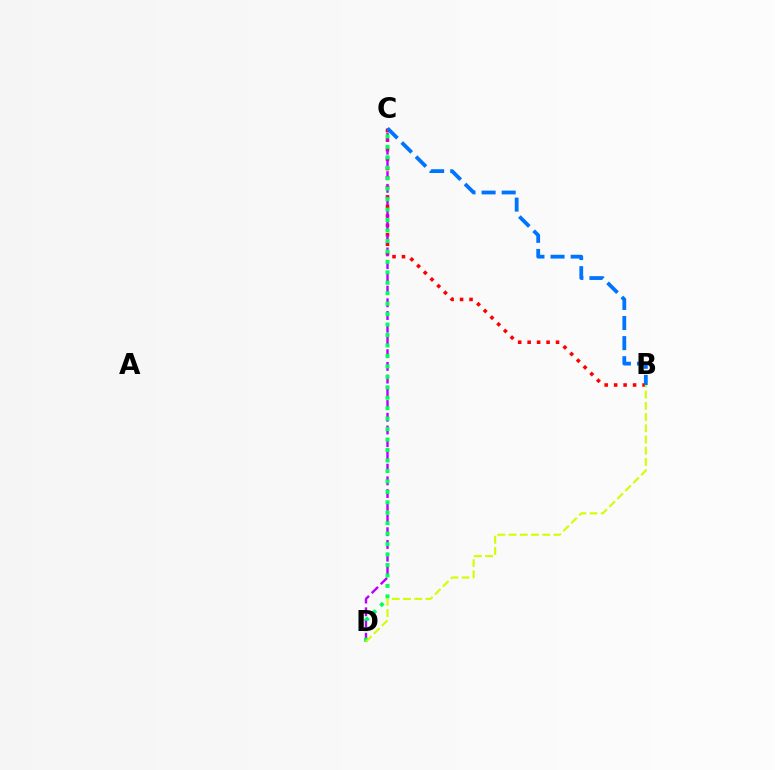{('B', 'C'): [{'color': '#ff0000', 'line_style': 'dotted', 'thickness': 2.57}, {'color': '#0074ff', 'line_style': 'dashed', 'thickness': 2.73}], ('C', 'D'): [{'color': '#b900ff', 'line_style': 'dashed', 'thickness': 1.73}, {'color': '#00ff5c', 'line_style': 'dotted', 'thickness': 2.84}], ('B', 'D'): [{'color': '#d1ff00', 'line_style': 'dashed', 'thickness': 1.52}]}